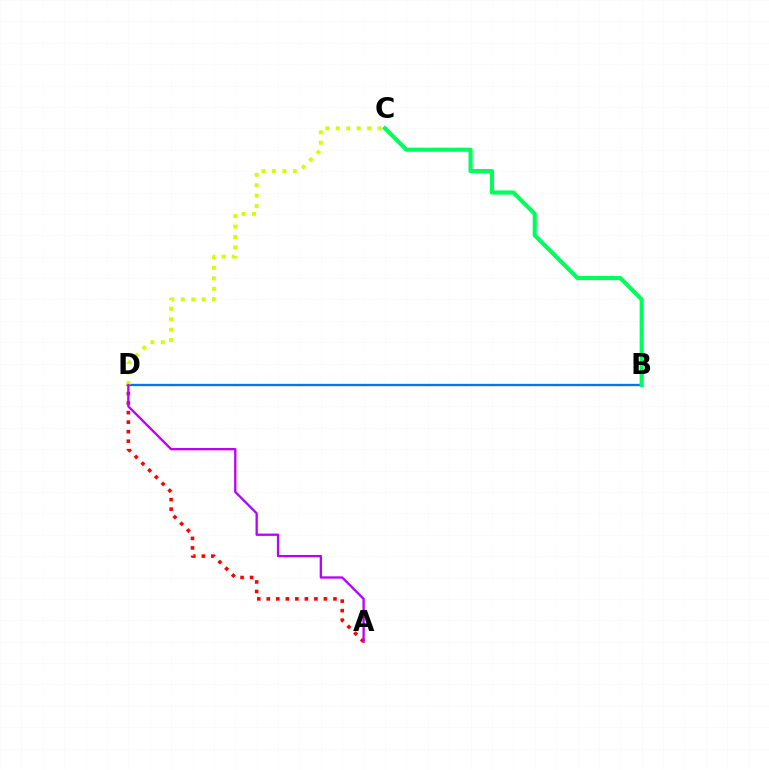{('B', 'D'): [{'color': '#0074ff', 'line_style': 'solid', 'thickness': 1.68}], ('C', 'D'): [{'color': '#d1ff00', 'line_style': 'dotted', 'thickness': 2.84}], ('A', 'D'): [{'color': '#ff0000', 'line_style': 'dotted', 'thickness': 2.59}, {'color': '#b900ff', 'line_style': 'solid', 'thickness': 1.66}], ('B', 'C'): [{'color': '#00ff5c', 'line_style': 'solid', 'thickness': 2.97}]}